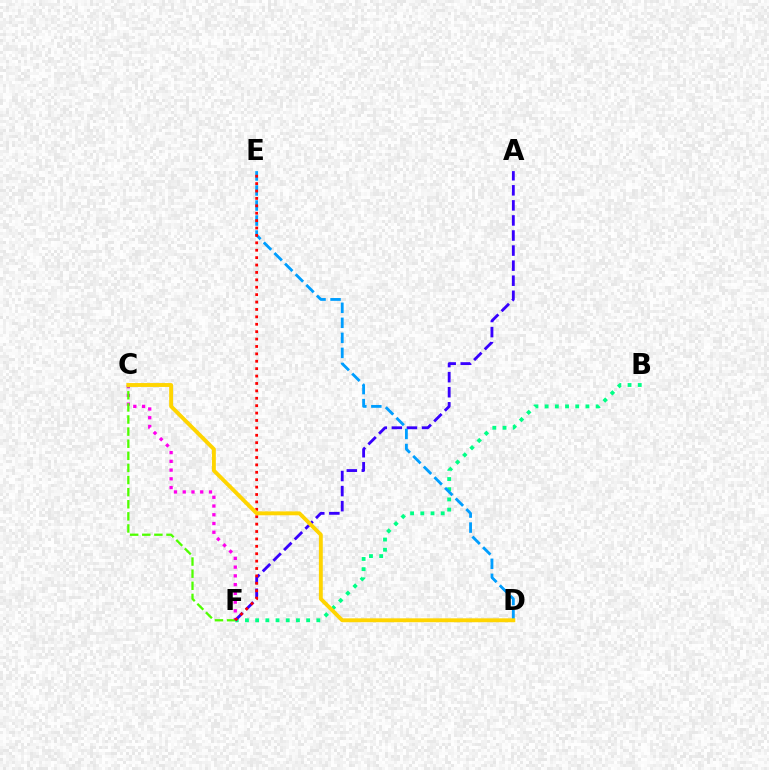{('C', 'F'): [{'color': '#ff00ed', 'line_style': 'dotted', 'thickness': 2.38}, {'color': '#4fff00', 'line_style': 'dashed', 'thickness': 1.64}], ('B', 'F'): [{'color': '#00ff86', 'line_style': 'dotted', 'thickness': 2.77}], ('A', 'F'): [{'color': '#3700ff', 'line_style': 'dashed', 'thickness': 2.05}], ('D', 'E'): [{'color': '#009eff', 'line_style': 'dashed', 'thickness': 2.04}], ('E', 'F'): [{'color': '#ff0000', 'line_style': 'dotted', 'thickness': 2.01}], ('C', 'D'): [{'color': '#ffd500', 'line_style': 'solid', 'thickness': 2.8}]}